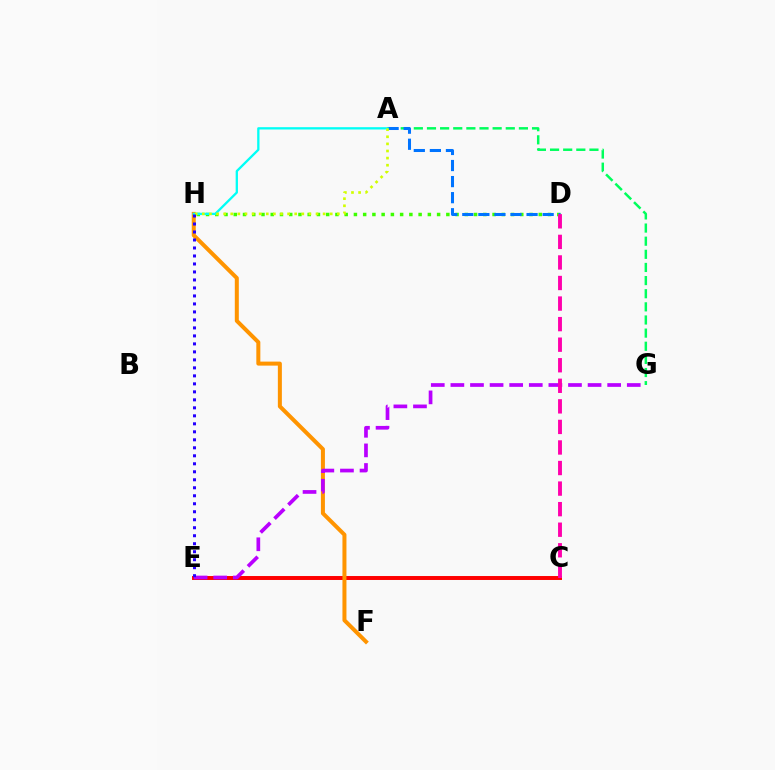{('C', 'E'): [{'color': '#ff0000', 'line_style': 'solid', 'thickness': 2.85}], ('A', 'G'): [{'color': '#00ff5c', 'line_style': 'dashed', 'thickness': 1.78}], ('F', 'H'): [{'color': '#ff9400', 'line_style': 'solid', 'thickness': 2.89}], ('D', 'H'): [{'color': '#3dff00', 'line_style': 'dotted', 'thickness': 2.51}], ('A', 'D'): [{'color': '#0074ff', 'line_style': 'dashed', 'thickness': 2.18}], ('A', 'H'): [{'color': '#00fff6', 'line_style': 'solid', 'thickness': 1.66}, {'color': '#d1ff00', 'line_style': 'dotted', 'thickness': 1.93}], ('E', 'G'): [{'color': '#b900ff', 'line_style': 'dashed', 'thickness': 2.66}], ('C', 'D'): [{'color': '#ff00ac', 'line_style': 'dashed', 'thickness': 2.79}], ('E', 'H'): [{'color': '#2500ff', 'line_style': 'dotted', 'thickness': 2.17}]}